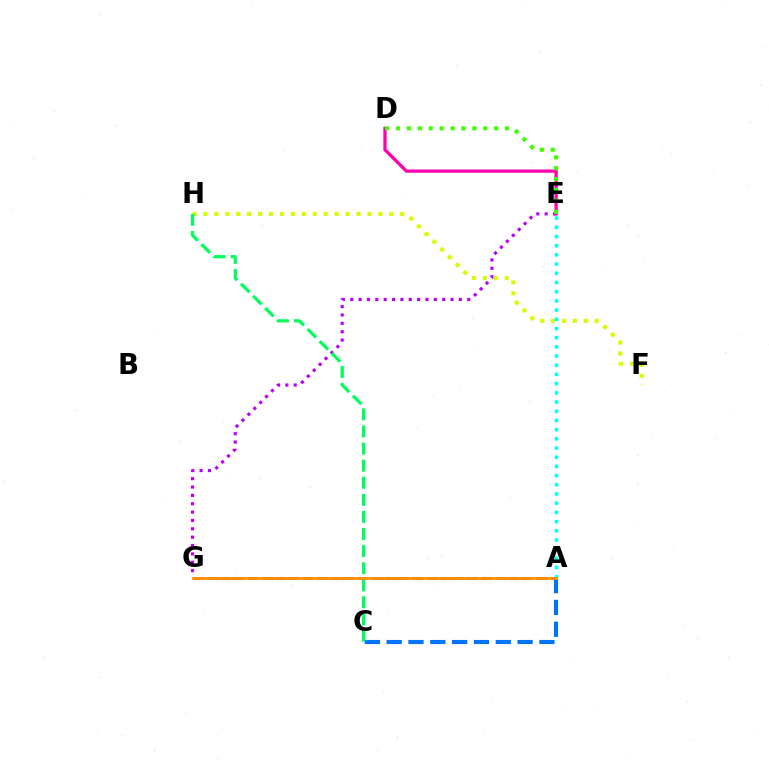{('E', 'G'): [{'color': '#b900ff', 'line_style': 'dotted', 'thickness': 2.27}], ('D', 'E'): [{'color': '#ff00ac', 'line_style': 'solid', 'thickness': 2.35}, {'color': '#3dff00', 'line_style': 'dotted', 'thickness': 2.96}], ('A', 'C'): [{'color': '#0074ff', 'line_style': 'dashed', 'thickness': 2.96}], ('F', 'H'): [{'color': '#d1ff00', 'line_style': 'dotted', 'thickness': 2.97}], ('C', 'H'): [{'color': '#00ff5c', 'line_style': 'dashed', 'thickness': 2.32}], ('A', 'G'): [{'color': '#2500ff', 'line_style': 'dashed', 'thickness': 1.86}, {'color': '#ff0000', 'line_style': 'dotted', 'thickness': 2.12}, {'color': '#ff9400', 'line_style': 'solid', 'thickness': 1.99}], ('A', 'E'): [{'color': '#00fff6', 'line_style': 'dotted', 'thickness': 2.5}]}